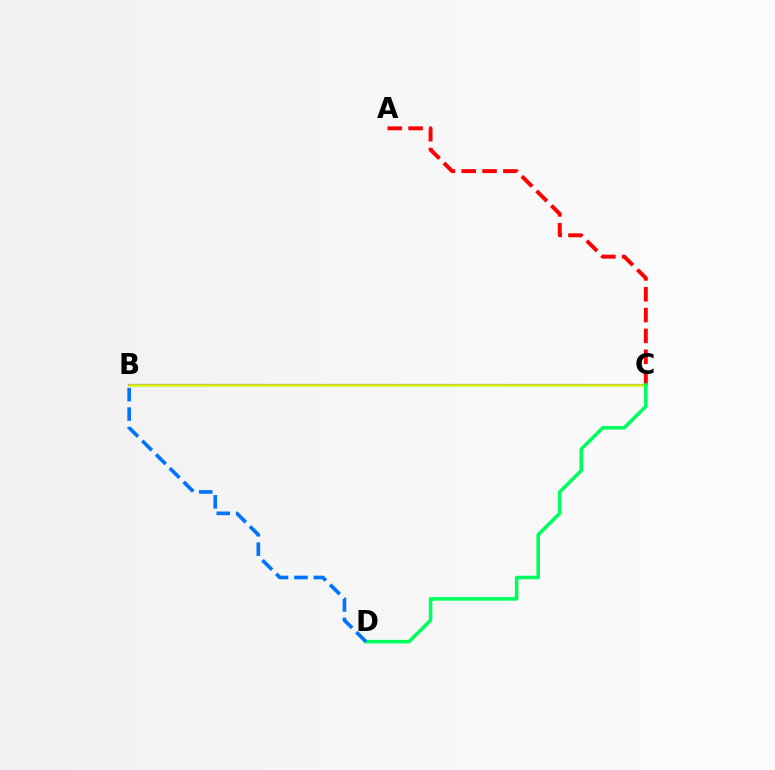{('B', 'C'): [{'color': '#b900ff', 'line_style': 'solid', 'thickness': 1.54}, {'color': '#d1ff00', 'line_style': 'solid', 'thickness': 1.83}], ('A', 'C'): [{'color': '#ff0000', 'line_style': 'dashed', 'thickness': 2.83}], ('C', 'D'): [{'color': '#00ff5c', 'line_style': 'solid', 'thickness': 2.56}], ('B', 'D'): [{'color': '#0074ff', 'line_style': 'dashed', 'thickness': 2.64}]}